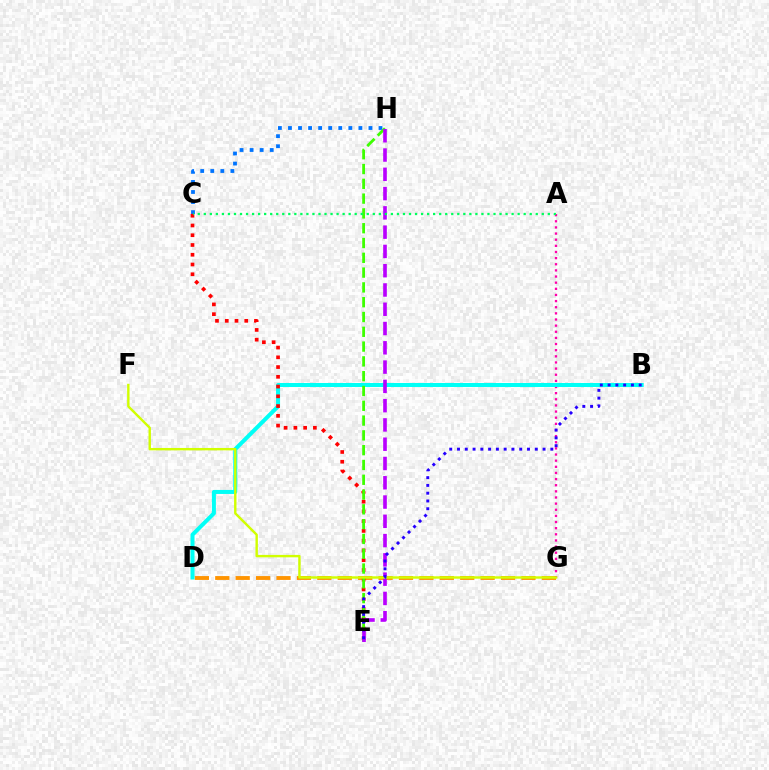{('C', 'H'): [{'color': '#0074ff', 'line_style': 'dotted', 'thickness': 2.73}], ('D', 'G'): [{'color': '#ff9400', 'line_style': 'dashed', 'thickness': 2.77}], ('A', 'G'): [{'color': '#ff00ac', 'line_style': 'dotted', 'thickness': 1.67}], ('B', 'D'): [{'color': '#00fff6', 'line_style': 'solid', 'thickness': 2.89}], ('C', 'E'): [{'color': '#ff0000', 'line_style': 'dotted', 'thickness': 2.65}], ('E', 'H'): [{'color': '#3dff00', 'line_style': 'dashed', 'thickness': 2.01}, {'color': '#b900ff', 'line_style': 'dashed', 'thickness': 2.62}], ('A', 'C'): [{'color': '#00ff5c', 'line_style': 'dotted', 'thickness': 1.64}], ('F', 'G'): [{'color': '#d1ff00', 'line_style': 'solid', 'thickness': 1.73}], ('B', 'E'): [{'color': '#2500ff', 'line_style': 'dotted', 'thickness': 2.11}]}